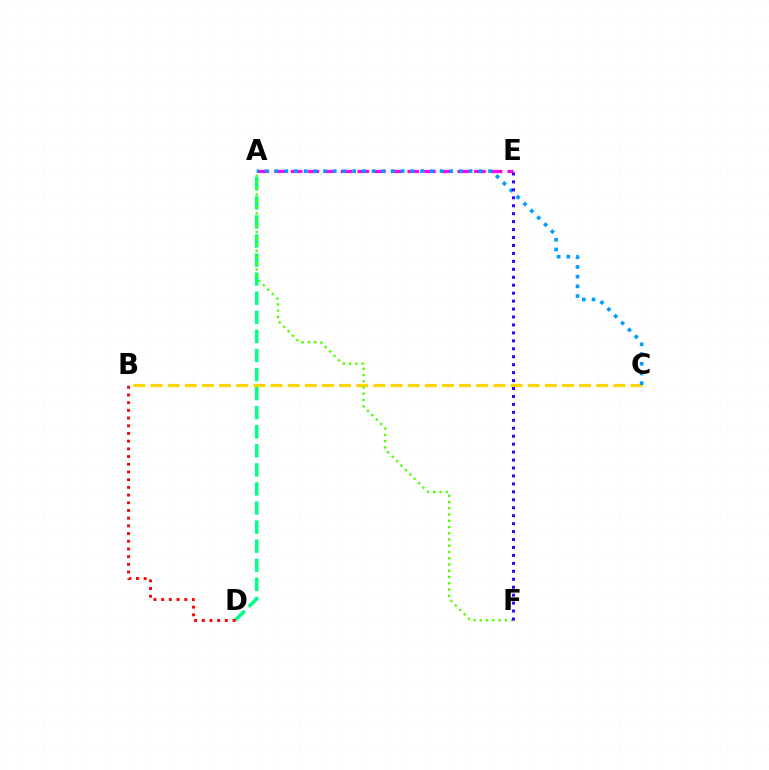{('A', 'E'): [{'color': '#ff00ed', 'line_style': 'dashed', 'thickness': 2.26}], ('B', 'C'): [{'color': '#ffd500', 'line_style': 'dashed', 'thickness': 2.33}], ('A', 'D'): [{'color': '#00ff86', 'line_style': 'dashed', 'thickness': 2.59}], ('A', 'C'): [{'color': '#009eff', 'line_style': 'dotted', 'thickness': 2.64}], ('A', 'F'): [{'color': '#4fff00', 'line_style': 'dotted', 'thickness': 1.7}], ('E', 'F'): [{'color': '#3700ff', 'line_style': 'dotted', 'thickness': 2.16}], ('B', 'D'): [{'color': '#ff0000', 'line_style': 'dotted', 'thickness': 2.09}]}